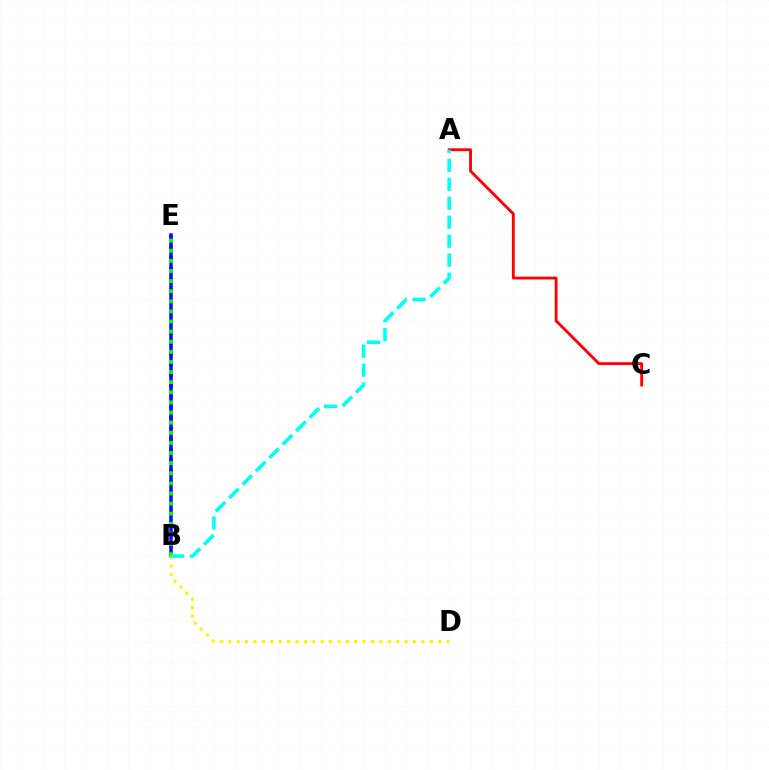{('B', 'E'): [{'color': '#ee00ff', 'line_style': 'dotted', 'thickness': 2.89}, {'color': '#0010ff', 'line_style': 'solid', 'thickness': 2.53}, {'color': '#08ff00', 'line_style': 'dotted', 'thickness': 2.75}], ('A', 'C'): [{'color': '#ff0000', 'line_style': 'solid', 'thickness': 2.05}], ('B', 'D'): [{'color': '#fcf500', 'line_style': 'dotted', 'thickness': 2.28}], ('A', 'B'): [{'color': '#00fff6', 'line_style': 'dashed', 'thickness': 2.57}]}